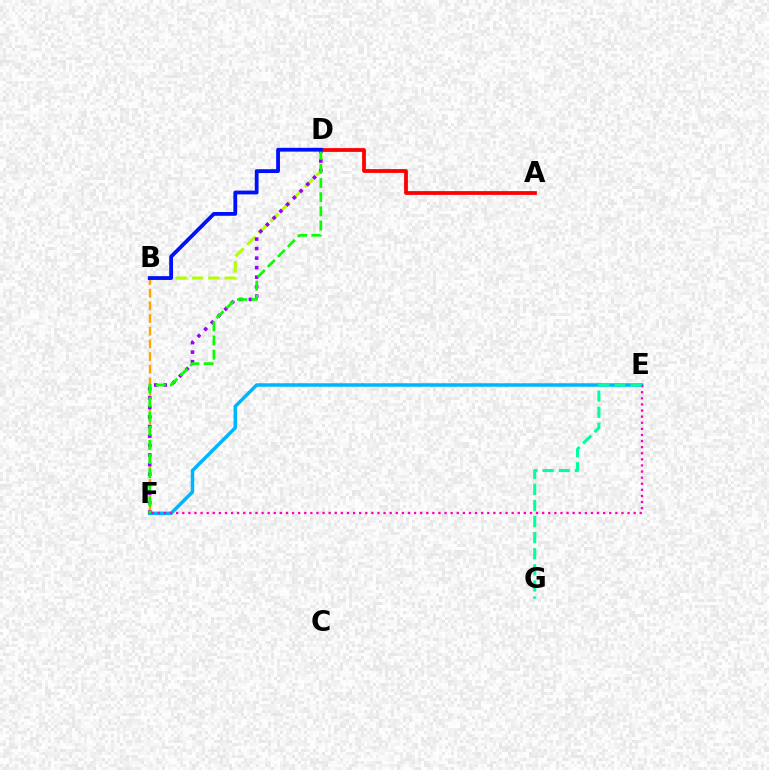{('E', 'F'): [{'color': '#00b5ff', 'line_style': 'solid', 'thickness': 2.51}, {'color': '#ff00bd', 'line_style': 'dotted', 'thickness': 1.66}], ('B', 'F'): [{'color': '#ffa500', 'line_style': 'dashed', 'thickness': 1.72}], ('B', 'D'): [{'color': '#b3ff00', 'line_style': 'dashed', 'thickness': 2.22}, {'color': '#0010ff', 'line_style': 'solid', 'thickness': 2.73}], ('A', 'D'): [{'color': '#ff0000', 'line_style': 'solid', 'thickness': 2.72}], ('D', 'F'): [{'color': '#9b00ff', 'line_style': 'dotted', 'thickness': 2.58}, {'color': '#08ff00', 'line_style': 'dashed', 'thickness': 1.93}], ('E', 'G'): [{'color': '#00ff9d', 'line_style': 'dashed', 'thickness': 2.19}]}